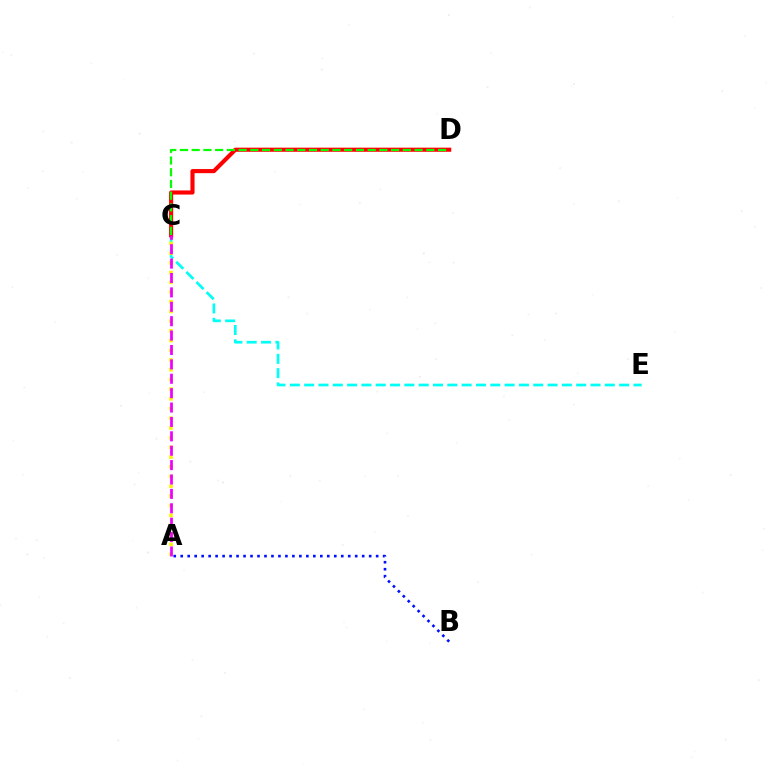{('A', 'B'): [{'color': '#0010ff', 'line_style': 'dotted', 'thickness': 1.9}], ('C', 'E'): [{'color': '#00fff6', 'line_style': 'dashed', 'thickness': 1.94}], ('A', 'C'): [{'color': '#fcf500', 'line_style': 'dotted', 'thickness': 2.64}, {'color': '#ee00ff', 'line_style': 'dashed', 'thickness': 1.96}], ('C', 'D'): [{'color': '#ff0000', 'line_style': 'solid', 'thickness': 2.96}, {'color': '#08ff00', 'line_style': 'dashed', 'thickness': 1.59}]}